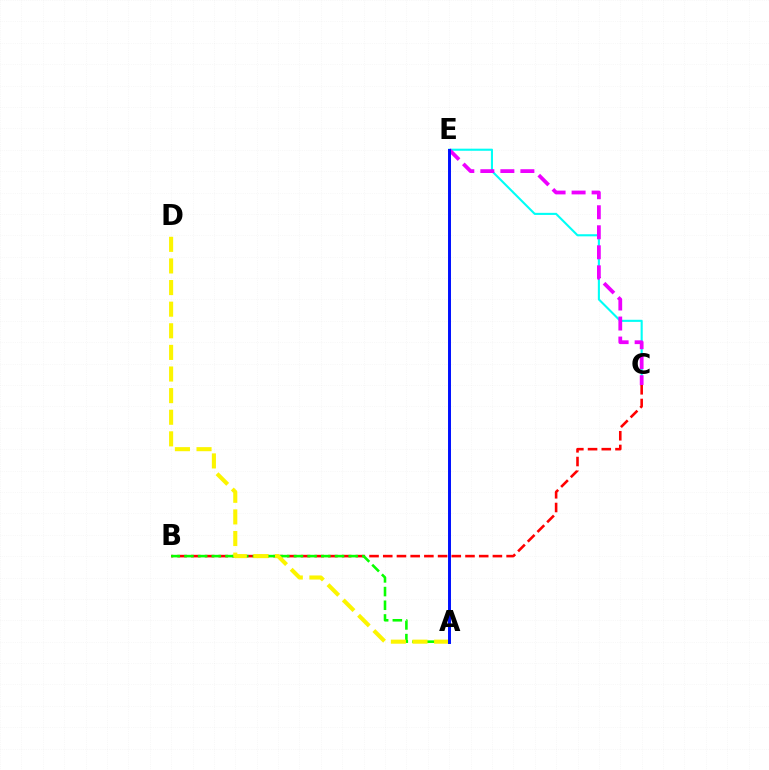{('C', 'E'): [{'color': '#00fff6', 'line_style': 'solid', 'thickness': 1.51}, {'color': '#ee00ff', 'line_style': 'dashed', 'thickness': 2.72}], ('B', 'C'): [{'color': '#ff0000', 'line_style': 'dashed', 'thickness': 1.86}], ('A', 'B'): [{'color': '#08ff00', 'line_style': 'dashed', 'thickness': 1.86}], ('A', 'D'): [{'color': '#fcf500', 'line_style': 'dashed', 'thickness': 2.94}], ('A', 'E'): [{'color': '#0010ff', 'line_style': 'solid', 'thickness': 2.12}]}